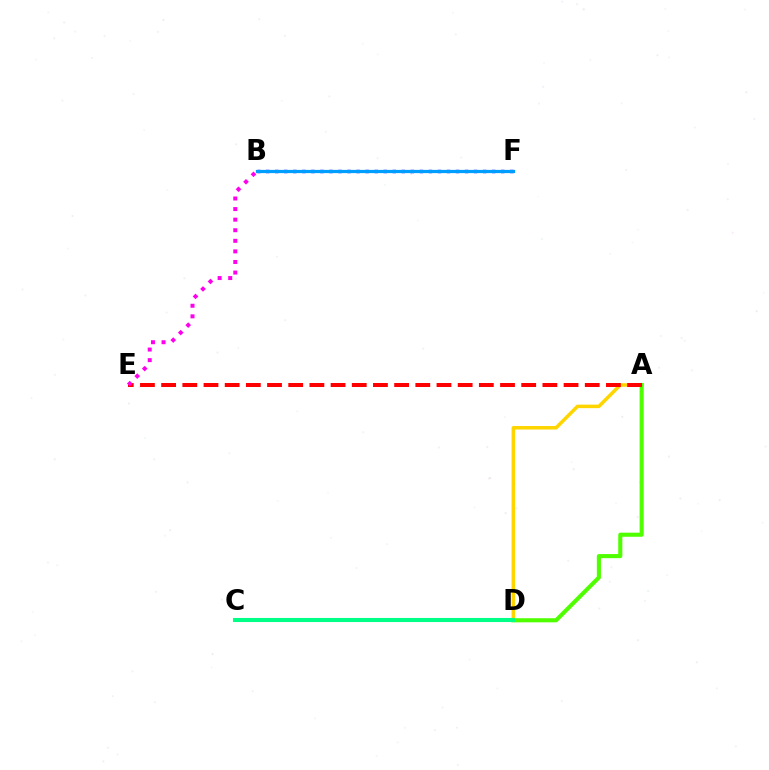{('A', 'D'): [{'color': '#ffd500', 'line_style': 'solid', 'thickness': 2.53}, {'color': '#4fff00', 'line_style': 'solid', 'thickness': 2.95}], ('A', 'E'): [{'color': '#ff0000', 'line_style': 'dashed', 'thickness': 2.88}], ('B', 'F'): [{'color': '#3700ff', 'line_style': 'dotted', 'thickness': 2.46}, {'color': '#009eff', 'line_style': 'solid', 'thickness': 2.32}], ('B', 'E'): [{'color': '#ff00ed', 'line_style': 'dotted', 'thickness': 2.87}], ('C', 'D'): [{'color': '#00ff86', 'line_style': 'solid', 'thickness': 2.92}]}